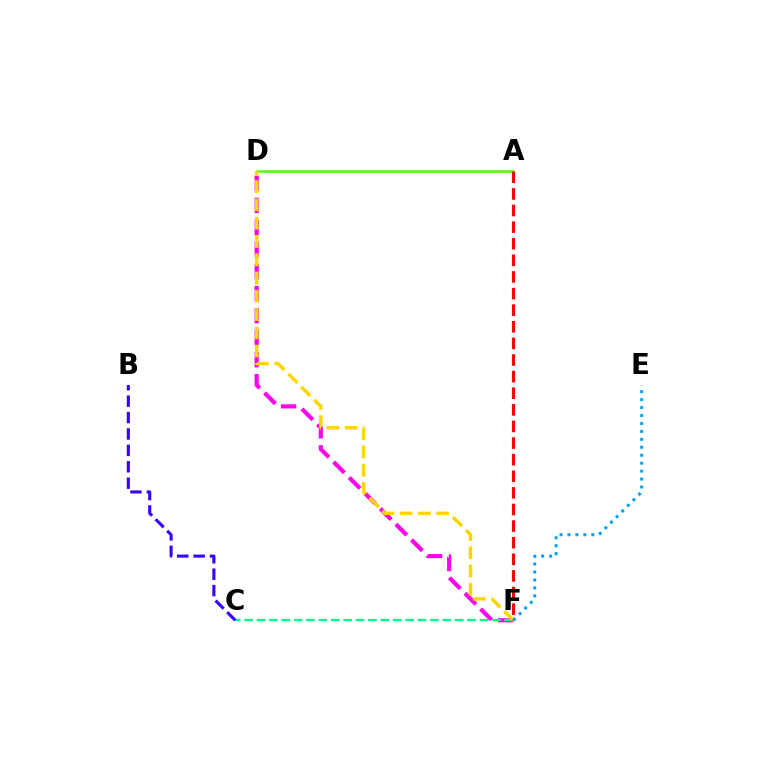{('D', 'F'): [{'color': '#ff00ed', 'line_style': 'dashed', 'thickness': 2.99}, {'color': '#ffd500', 'line_style': 'dashed', 'thickness': 2.48}], ('C', 'F'): [{'color': '#00ff86', 'line_style': 'dashed', 'thickness': 1.68}], ('A', 'D'): [{'color': '#4fff00', 'line_style': 'solid', 'thickness': 1.83}], ('A', 'F'): [{'color': '#ff0000', 'line_style': 'dashed', 'thickness': 2.26}], ('E', 'F'): [{'color': '#009eff', 'line_style': 'dotted', 'thickness': 2.16}], ('B', 'C'): [{'color': '#3700ff', 'line_style': 'dashed', 'thickness': 2.23}]}